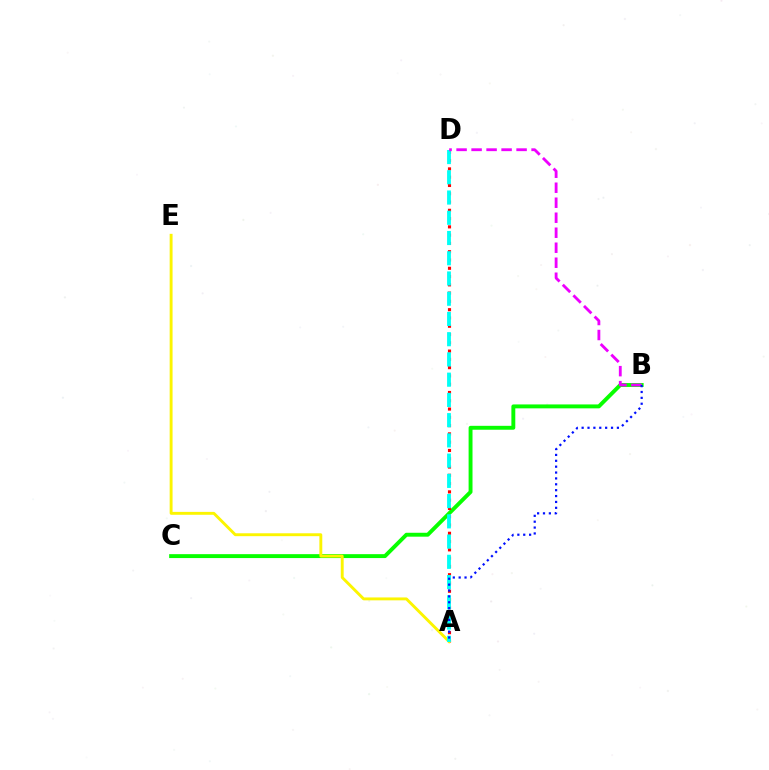{('B', 'C'): [{'color': '#08ff00', 'line_style': 'solid', 'thickness': 2.81}], ('A', 'D'): [{'color': '#ff0000', 'line_style': 'dotted', 'thickness': 2.25}, {'color': '#00fff6', 'line_style': 'dashed', 'thickness': 2.75}], ('A', 'E'): [{'color': '#fcf500', 'line_style': 'solid', 'thickness': 2.08}], ('B', 'D'): [{'color': '#ee00ff', 'line_style': 'dashed', 'thickness': 2.04}], ('A', 'B'): [{'color': '#0010ff', 'line_style': 'dotted', 'thickness': 1.6}]}